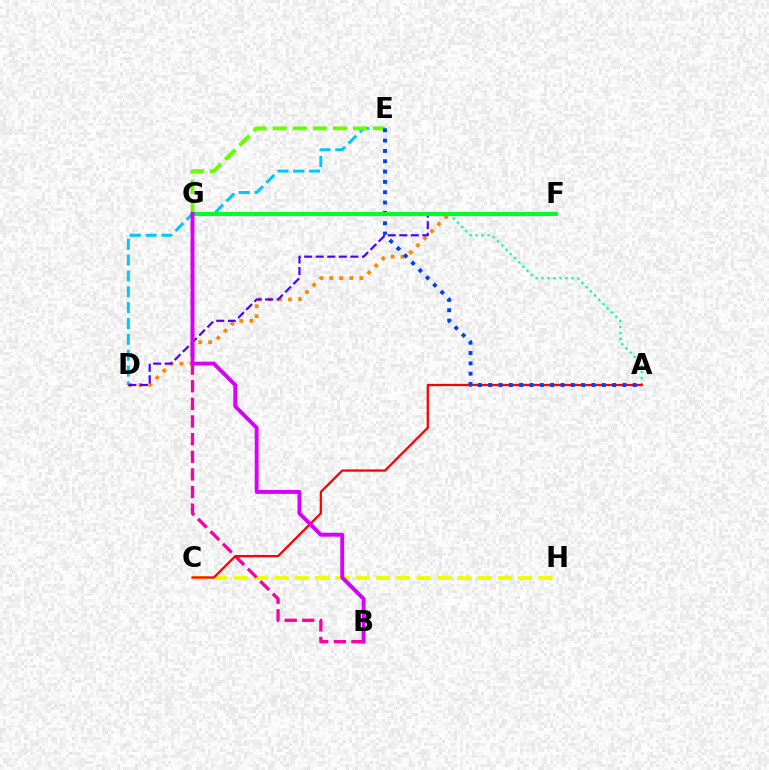{('D', 'F'): [{'color': '#ff8800', 'line_style': 'dotted', 'thickness': 2.72}, {'color': '#4f00ff', 'line_style': 'dashed', 'thickness': 1.57}], ('C', 'H'): [{'color': '#eeff00', 'line_style': 'dashed', 'thickness': 2.76}], ('D', 'E'): [{'color': '#00c7ff', 'line_style': 'dashed', 'thickness': 2.15}], ('B', 'G'): [{'color': '#ff00a0', 'line_style': 'dashed', 'thickness': 2.4}, {'color': '#d600ff', 'line_style': 'solid', 'thickness': 2.8}], ('A', 'G'): [{'color': '#00ffaf', 'line_style': 'dotted', 'thickness': 1.62}], ('A', 'C'): [{'color': '#ff0000', 'line_style': 'solid', 'thickness': 1.63}], ('E', 'G'): [{'color': '#66ff00', 'line_style': 'dashed', 'thickness': 2.73}], ('A', 'E'): [{'color': '#003fff', 'line_style': 'dotted', 'thickness': 2.81}], ('F', 'G'): [{'color': '#00ff27', 'line_style': 'solid', 'thickness': 2.93}]}